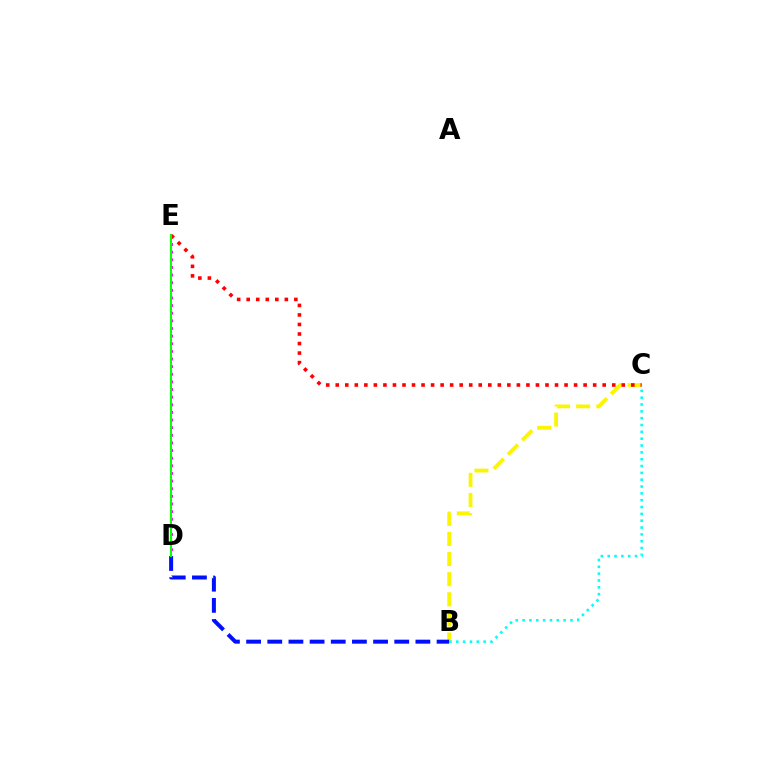{('D', 'E'): [{'color': '#ee00ff', 'line_style': 'dotted', 'thickness': 2.07}, {'color': '#08ff00', 'line_style': 'solid', 'thickness': 1.5}], ('B', 'C'): [{'color': '#fcf500', 'line_style': 'dashed', 'thickness': 2.73}, {'color': '#00fff6', 'line_style': 'dotted', 'thickness': 1.86}], ('C', 'E'): [{'color': '#ff0000', 'line_style': 'dotted', 'thickness': 2.59}], ('B', 'D'): [{'color': '#0010ff', 'line_style': 'dashed', 'thickness': 2.87}]}